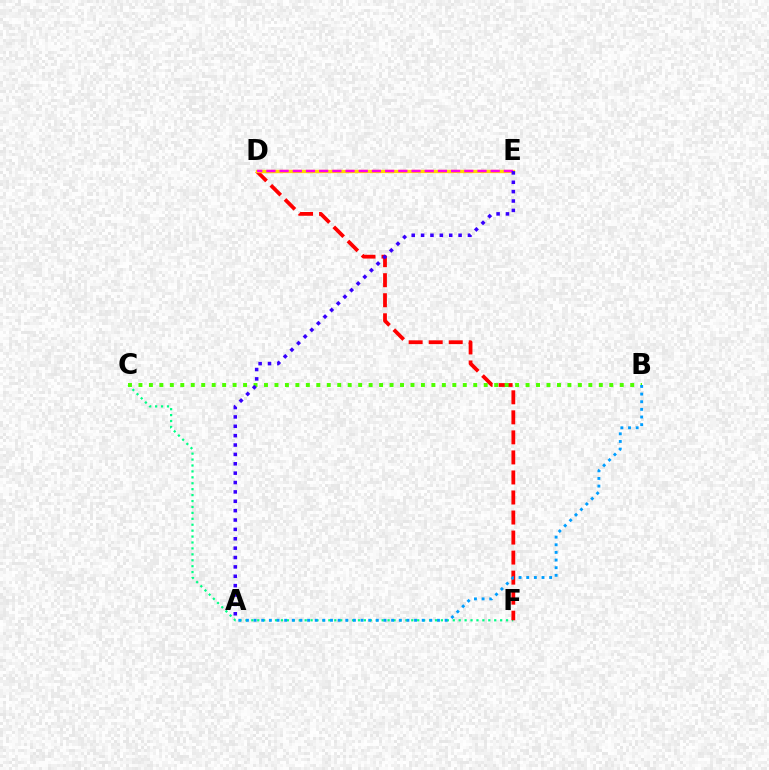{('C', 'F'): [{'color': '#00ff86', 'line_style': 'dotted', 'thickness': 1.61}], ('D', 'F'): [{'color': '#ff0000', 'line_style': 'dashed', 'thickness': 2.72}], ('B', 'C'): [{'color': '#4fff00', 'line_style': 'dotted', 'thickness': 2.84}], ('D', 'E'): [{'color': '#ffd500', 'line_style': 'solid', 'thickness': 2.4}, {'color': '#ff00ed', 'line_style': 'dashed', 'thickness': 1.79}], ('A', 'B'): [{'color': '#009eff', 'line_style': 'dotted', 'thickness': 2.08}], ('A', 'E'): [{'color': '#3700ff', 'line_style': 'dotted', 'thickness': 2.55}]}